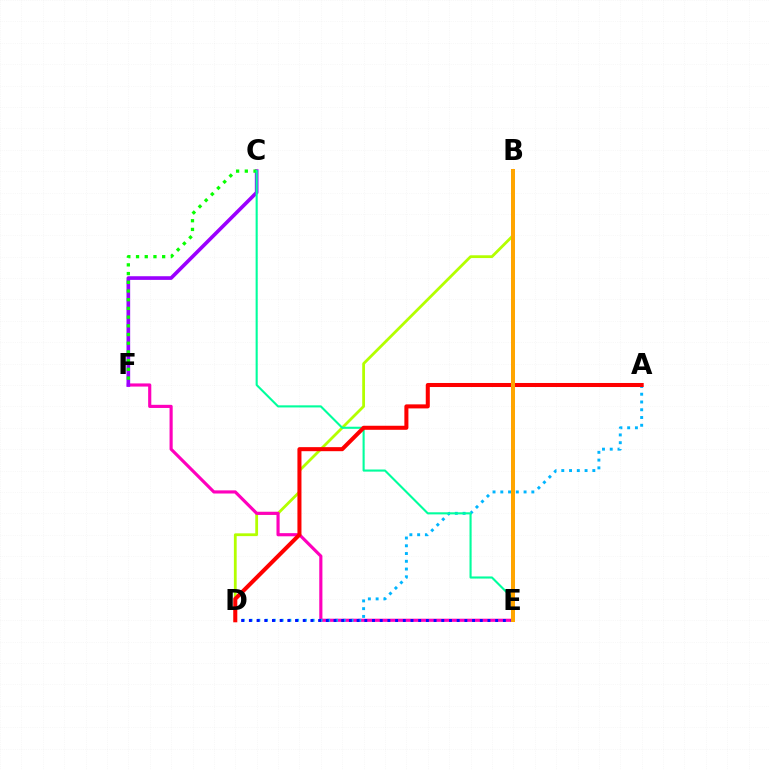{('B', 'D'): [{'color': '#b3ff00', 'line_style': 'solid', 'thickness': 2.01}], ('E', 'F'): [{'color': '#ff00bd', 'line_style': 'solid', 'thickness': 2.27}], ('C', 'F'): [{'color': '#9b00ff', 'line_style': 'solid', 'thickness': 2.63}, {'color': '#08ff00', 'line_style': 'dotted', 'thickness': 2.37}], ('A', 'D'): [{'color': '#00b5ff', 'line_style': 'dotted', 'thickness': 2.11}, {'color': '#ff0000', 'line_style': 'solid', 'thickness': 2.91}], ('C', 'E'): [{'color': '#00ff9d', 'line_style': 'solid', 'thickness': 1.52}], ('D', 'E'): [{'color': '#0010ff', 'line_style': 'dotted', 'thickness': 2.09}], ('B', 'E'): [{'color': '#ffa500', 'line_style': 'solid', 'thickness': 2.88}]}